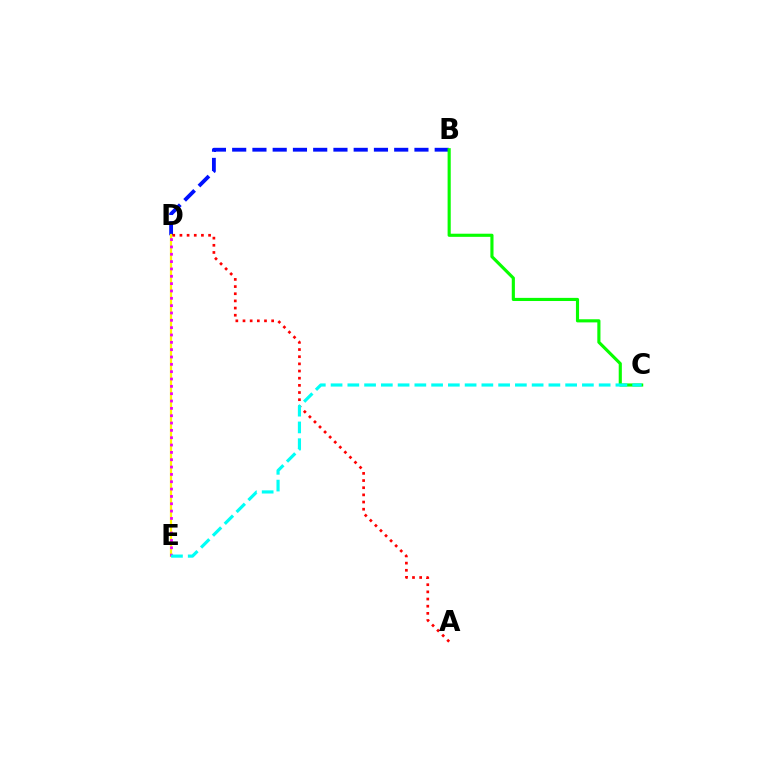{('B', 'D'): [{'color': '#0010ff', 'line_style': 'dashed', 'thickness': 2.75}], ('D', 'E'): [{'color': '#fcf500', 'line_style': 'solid', 'thickness': 1.6}, {'color': '#ee00ff', 'line_style': 'dotted', 'thickness': 1.99}], ('B', 'C'): [{'color': '#08ff00', 'line_style': 'solid', 'thickness': 2.26}], ('A', 'D'): [{'color': '#ff0000', 'line_style': 'dotted', 'thickness': 1.95}], ('C', 'E'): [{'color': '#00fff6', 'line_style': 'dashed', 'thickness': 2.28}]}